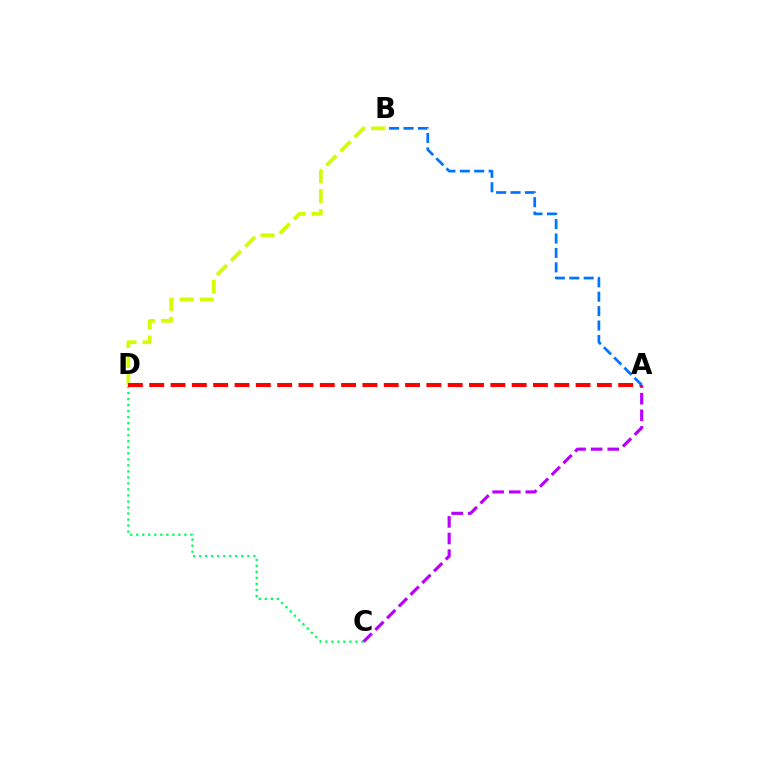{('C', 'D'): [{'color': '#00ff5c', 'line_style': 'dotted', 'thickness': 1.64}], ('B', 'D'): [{'color': '#d1ff00', 'line_style': 'dashed', 'thickness': 2.72}], ('A', 'C'): [{'color': '#b900ff', 'line_style': 'dashed', 'thickness': 2.26}], ('A', 'D'): [{'color': '#ff0000', 'line_style': 'dashed', 'thickness': 2.9}], ('A', 'B'): [{'color': '#0074ff', 'line_style': 'dashed', 'thickness': 1.96}]}